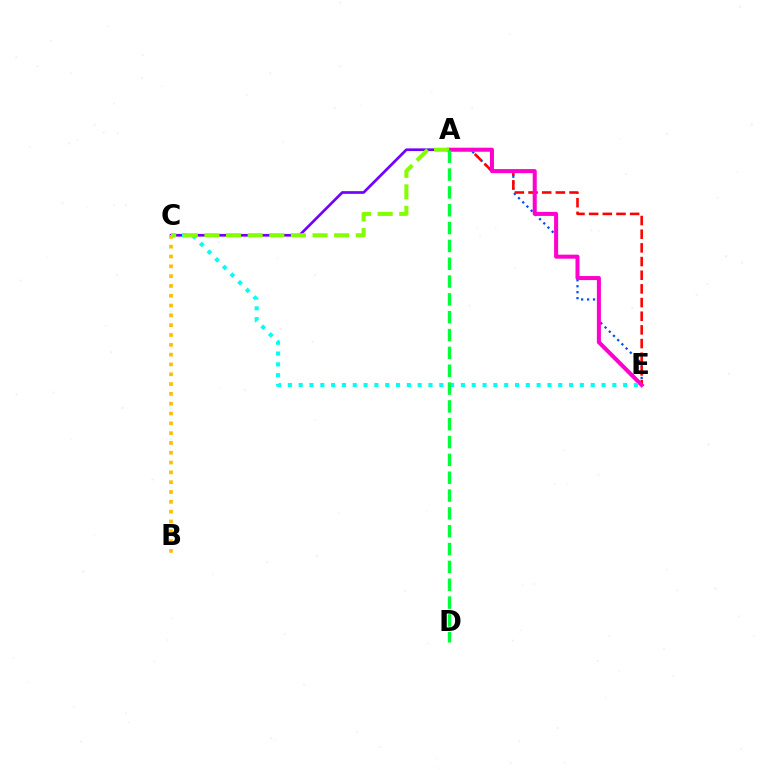{('A', 'C'): [{'color': '#7200ff', 'line_style': 'solid', 'thickness': 1.94}, {'color': '#84ff00', 'line_style': 'dashed', 'thickness': 2.94}], ('A', 'E'): [{'color': '#004bff', 'line_style': 'dotted', 'thickness': 1.62}, {'color': '#ff0000', 'line_style': 'dashed', 'thickness': 1.86}, {'color': '#ff00cf', 'line_style': 'solid', 'thickness': 2.9}], ('B', 'C'): [{'color': '#ffbd00', 'line_style': 'dotted', 'thickness': 2.67}], ('C', 'E'): [{'color': '#00fff6', 'line_style': 'dotted', 'thickness': 2.94}], ('A', 'D'): [{'color': '#00ff39', 'line_style': 'dashed', 'thickness': 2.42}]}